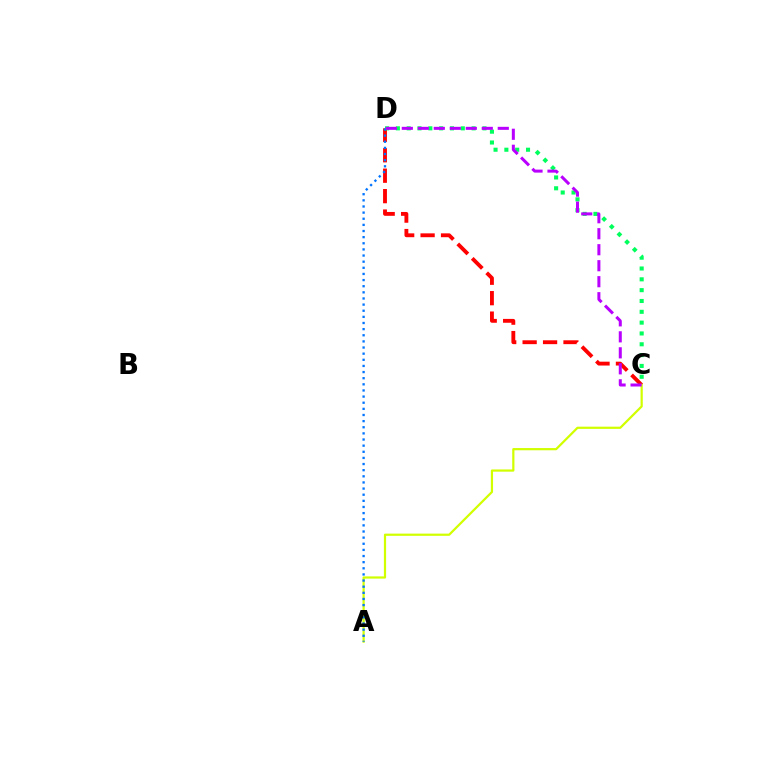{('C', 'D'): [{'color': '#ff0000', 'line_style': 'dashed', 'thickness': 2.78}, {'color': '#00ff5c', 'line_style': 'dotted', 'thickness': 2.94}, {'color': '#b900ff', 'line_style': 'dashed', 'thickness': 2.17}], ('A', 'C'): [{'color': '#d1ff00', 'line_style': 'solid', 'thickness': 1.6}], ('A', 'D'): [{'color': '#0074ff', 'line_style': 'dotted', 'thickness': 1.67}]}